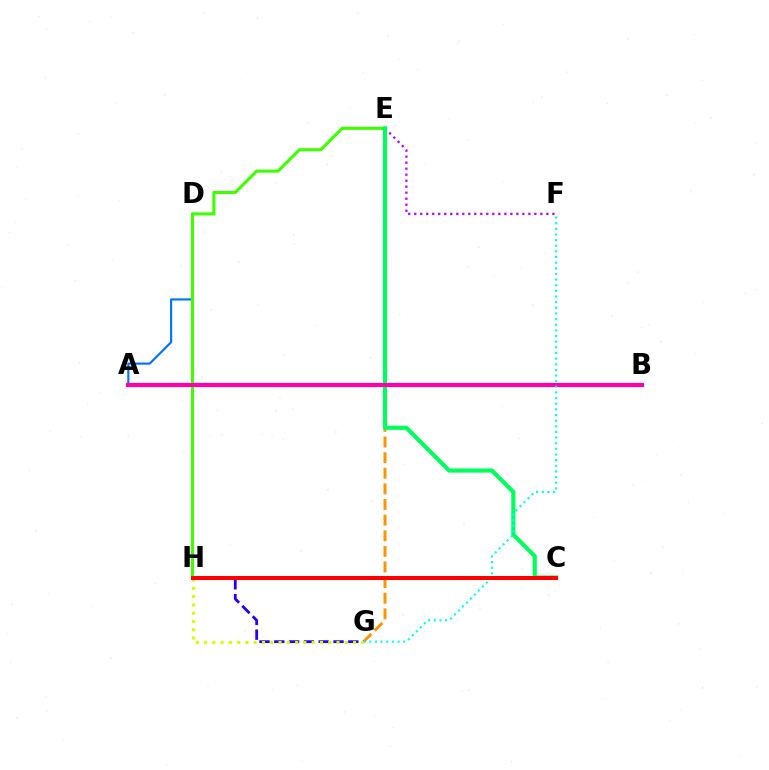{('A', 'D'): [{'color': '#0074ff', 'line_style': 'solid', 'thickness': 1.55}], ('E', 'G'): [{'color': '#ff9400', 'line_style': 'dashed', 'thickness': 2.12}], ('E', 'H'): [{'color': '#3dff00', 'line_style': 'solid', 'thickness': 2.22}], ('E', 'F'): [{'color': '#b900ff', 'line_style': 'dotted', 'thickness': 1.63}], ('C', 'E'): [{'color': '#00ff5c', 'line_style': 'solid', 'thickness': 2.99}], ('A', 'B'): [{'color': '#ff00ac', 'line_style': 'solid', 'thickness': 3.0}], ('G', 'H'): [{'color': '#2500ff', 'line_style': 'dashed', 'thickness': 2.01}, {'color': '#d1ff00', 'line_style': 'dotted', 'thickness': 2.25}], ('F', 'G'): [{'color': '#00fff6', 'line_style': 'dotted', 'thickness': 1.53}], ('C', 'H'): [{'color': '#ff0000', 'line_style': 'solid', 'thickness': 2.89}]}